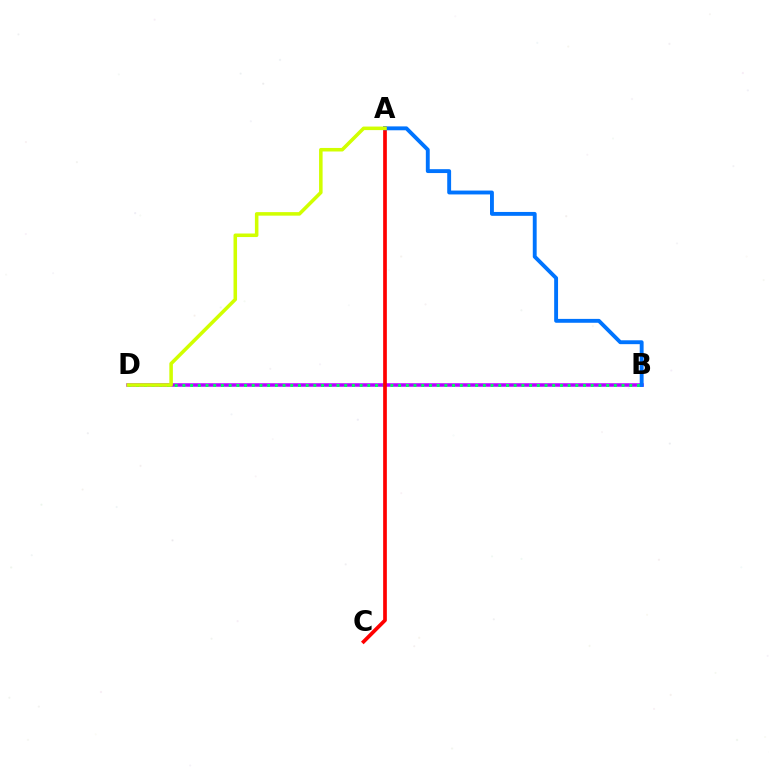{('B', 'D'): [{'color': '#b900ff', 'line_style': 'solid', 'thickness': 2.52}, {'color': '#00ff5c', 'line_style': 'dotted', 'thickness': 2.09}], ('A', 'C'): [{'color': '#ff0000', 'line_style': 'solid', 'thickness': 2.66}], ('A', 'B'): [{'color': '#0074ff', 'line_style': 'solid', 'thickness': 2.79}], ('A', 'D'): [{'color': '#d1ff00', 'line_style': 'solid', 'thickness': 2.55}]}